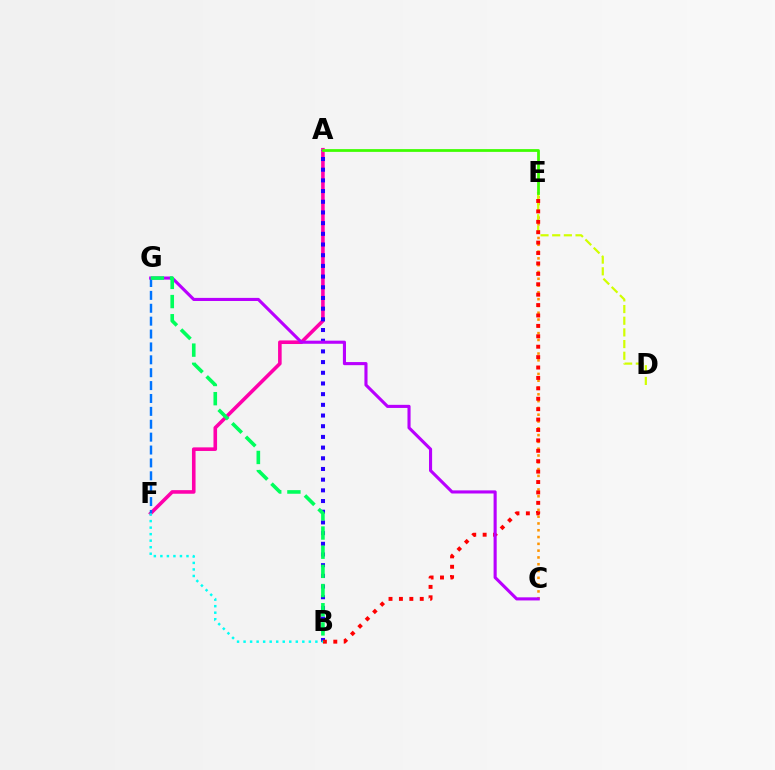{('A', 'F'): [{'color': '#ff00ac', 'line_style': 'solid', 'thickness': 2.59}], ('A', 'B'): [{'color': '#2500ff', 'line_style': 'dotted', 'thickness': 2.9}], ('C', 'E'): [{'color': '#ff9400', 'line_style': 'dotted', 'thickness': 1.85}], ('D', 'E'): [{'color': '#d1ff00', 'line_style': 'dashed', 'thickness': 1.59}], ('A', 'E'): [{'color': '#3dff00', 'line_style': 'solid', 'thickness': 1.98}], ('B', 'E'): [{'color': '#ff0000', 'line_style': 'dotted', 'thickness': 2.83}], ('F', 'G'): [{'color': '#0074ff', 'line_style': 'dashed', 'thickness': 1.75}], ('B', 'F'): [{'color': '#00fff6', 'line_style': 'dotted', 'thickness': 1.77}], ('C', 'G'): [{'color': '#b900ff', 'line_style': 'solid', 'thickness': 2.24}], ('B', 'G'): [{'color': '#00ff5c', 'line_style': 'dashed', 'thickness': 2.6}]}